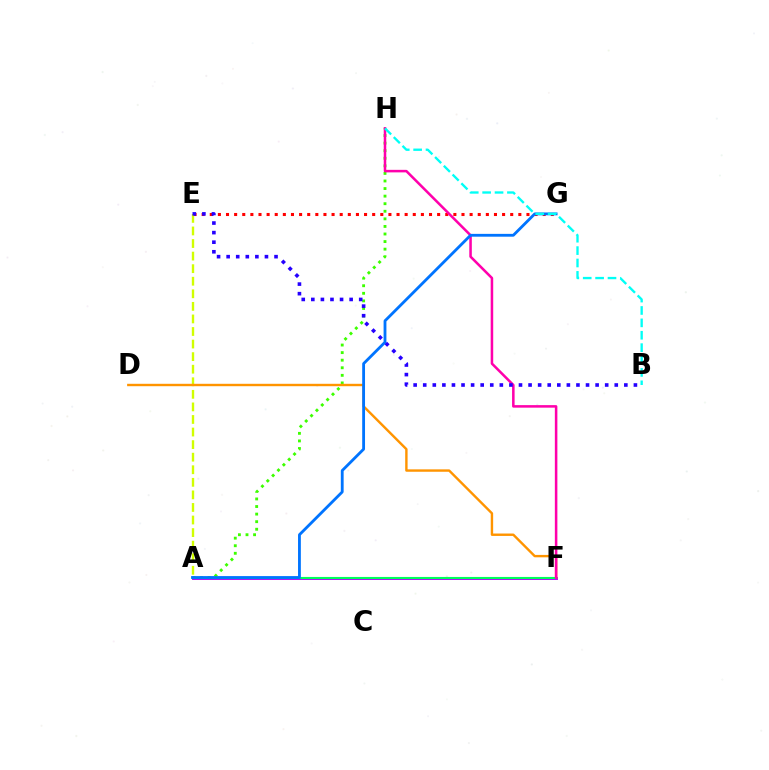{('A', 'H'): [{'color': '#3dff00', 'line_style': 'dotted', 'thickness': 2.06}], ('E', 'G'): [{'color': '#ff0000', 'line_style': 'dotted', 'thickness': 2.21}], ('A', 'E'): [{'color': '#d1ff00', 'line_style': 'dashed', 'thickness': 1.71}], ('A', 'F'): [{'color': '#b900ff', 'line_style': 'solid', 'thickness': 2.12}, {'color': '#00ff5c', 'line_style': 'solid', 'thickness': 1.53}], ('D', 'F'): [{'color': '#ff9400', 'line_style': 'solid', 'thickness': 1.73}], ('F', 'H'): [{'color': '#ff00ac', 'line_style': 'solid', 'thickness': 1.82}], ('A', 'G'): [{'color': '#0074ff', 'line_style': 'solid', 'thickness': 2.03}], ('B', 'H'): [{'color': '#00fff6', 'line_style': 'dashed', 'thickness': 1.68}], ('B', 'E'): [{'color': '#2500ff', 'line_style': 'dotted', 'thickness': 2.6}]}